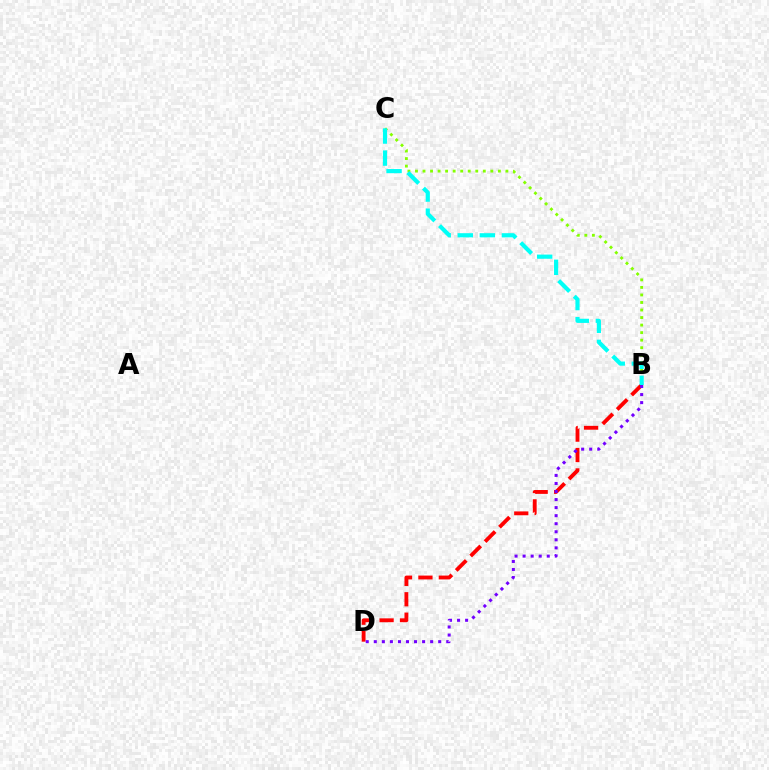{('B', 'D'): [{'color': '#ff0000', 'line_style': 'dashed', 'thickness': 2.77}, {'color': '#7200ff', 'line_style': 'dotted', 'thickness': 2.19}], ('B', 'C'): [{'color': '#84ff00', 'line_style': 'dotted', 'thickness': 2.05}, {'color': '#00fff6', 'line_style': 'dashed', 'thickness': 3.0}]}